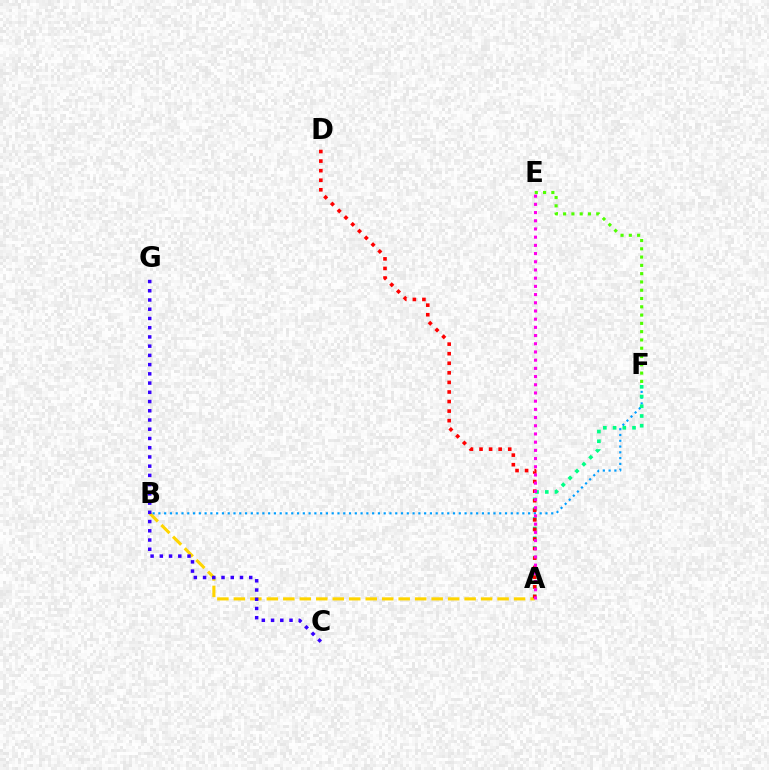{('E', 'F'): [{'color': '#4fff00', 'line_style': 'dotted', 'thickness': 2.25}], ('A', 'B'): [{'color': '#ffd500', 'line_style': 'dashed', 'thickness': 2.24}], ('B', 'F'): [{'color': '#009eff', 'line_style': 'dotted', 'thickness': 1.57}], ('A', 'F'): [{'color': '#00ff86', 'line_style': 'dotted', 'thickness': 2.64}], ('C', 'G'): [{'color': '#3700ff', 'line_style': 'dotted', 'thickness': 2.51}], ('A', 'D'): [{'color': '#ff0000', 'line_style': 'dotted', 'thickness': 2.6}], ('A', 'E'): [{'color': '#ff00ed', 'line_style': 'dotted', 'thickness': 2.23}]}